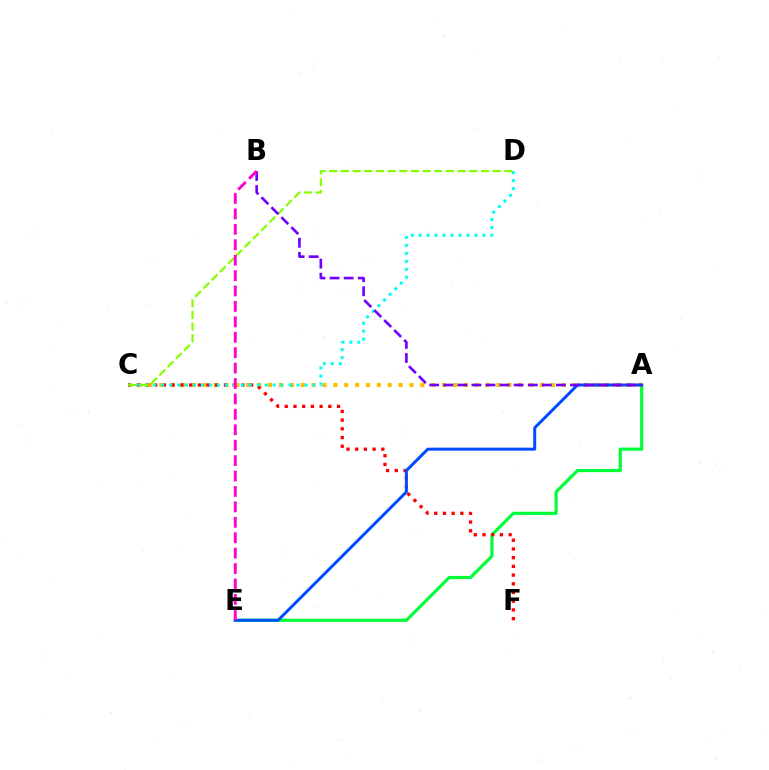{('A', 'E'): [{'color': '#00ff39', 'line_style': 'solid', 'thickness': 2.27}, {'color': '#004bff', 'line_style': 'solid', 'thickness': 2.15}], ('A', 'C'): [{'color': '#ffbd00', 'line_style': 'dotted', 'thickness': 2.96}], ('C', 'F'): [{'color': '#ff0000', 'line_style': 'dotted', 'thickness': 2.37}], ('C', 'D'): [{'color': '#00fff6', 'line_style': 'dotted', 'thickness': 2.16}, {'color': '#84ff00', 'line_style': 'dashed', 'thickness': 1.59}], ('A', 'B'): [{'color': '#7200ff', 'line_style': 'dashed', 'thickness': 1.91}], ('B', 'E'): [{'color': '#ff00cf', 'line_style': 'dashed', 'thickness': 2.09}]}